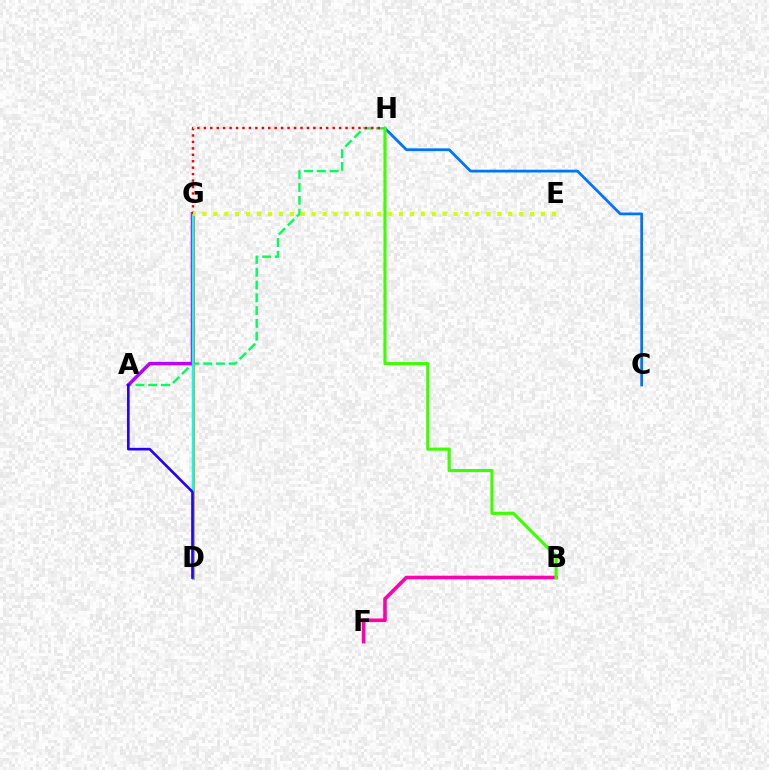{('B', 'F'): [{'color': '#ff00ac', 'line_style': 'solid', 'thickness': 2.59}], ('A', 'H'): [{'color': '#00ff5c', 'line_style': 'dashed', 'thickness': 1.74}], ('D', 'G'): [{'color': '#ff9400', 'line_style': 'solid', 'thickness': 2.22}, {'color': '#00fff6', 'line_style': 'solid', 'thickness': 1.72}], ('A', 'G'): [{'color': '#b900ff', 'line_style': 'solid', 'thickness': 2.51}], ('G', 'H'): [{'color': '#ff0000', 'line_style': 'dotted', 'thickness': 1.75}], ('C', 'H'): [{'color': '#0074ff', 'line_style': 'solid', 'thickness': 2.0}], ('A', 'D'): [{'color': '#2500ff', 'line_style': 'solid', 'thickness': 1.9}], ('B', 'H'): [{'color': '#3dff00', 'line_style': 'solid', 'thickness': 2.25}], ('E', 'G'): [{'color': '#d1ff00', 'line_style': 'dotted', 'thickness': 2.97}]}